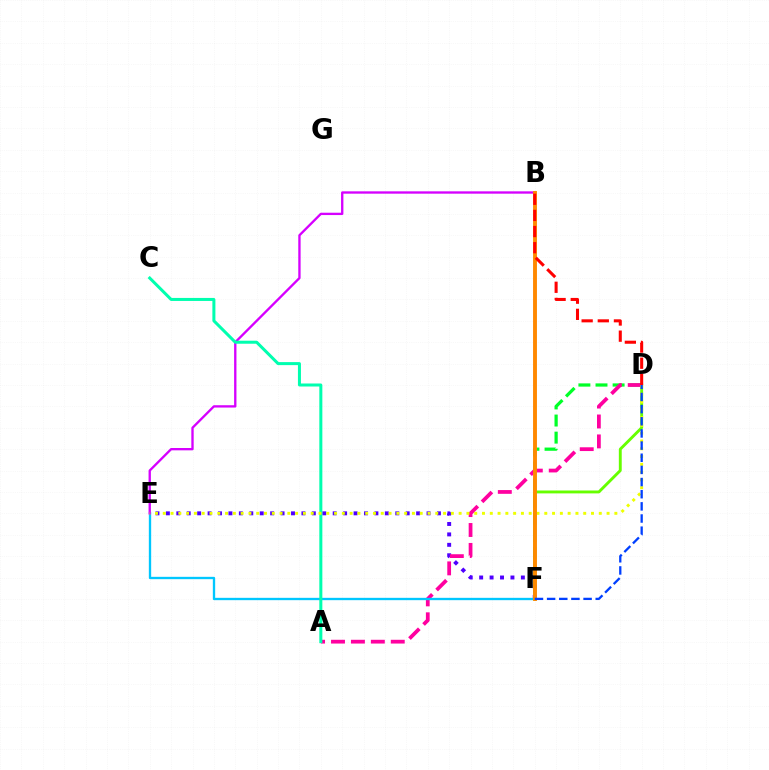{('E', 'F'): [{'color': '#4f00ff', 'line_style': 'dotted', 'thickness': 2.83}, {'color': '#00c7ff', 'line_style': 'solid', 'thickness': 1.68}], ('D', 'F'): [{'color': '#66ff00', 'line_style': 'solid', 'thickness': 2.08}, {'color': '#00ff27', 'line_style': 'dashed', 'thickness': 2.32}, {'color': '#003fff', 'line_style': 'dashed', 'thickness': 1.65}], ('A', 'D'): [{'color': '#ff00a0', 'line_style': 'dashed', 'thickness': 2.71}], ('B', 'E'): [{'color': '#d600ff', 'line_style': 'solid', 'thickness': 1.68}], ('A', 'C'): [{'color': '#00ffaf', 'line_style': 'solid', 'thickness': 2.17}], ('D', 'E'): [{'color': '#eeff00', 'line_style': 'dotted', 'thickness': 2.12}], ('B', 'F'): [{'color': '#ff8800', 'line_style': 'solid', 'thickness': 2.8}], ('B', 'D'): [{'color': '#ff0000', 'line_style': 'dashed', 'thickness': 2.19}]}